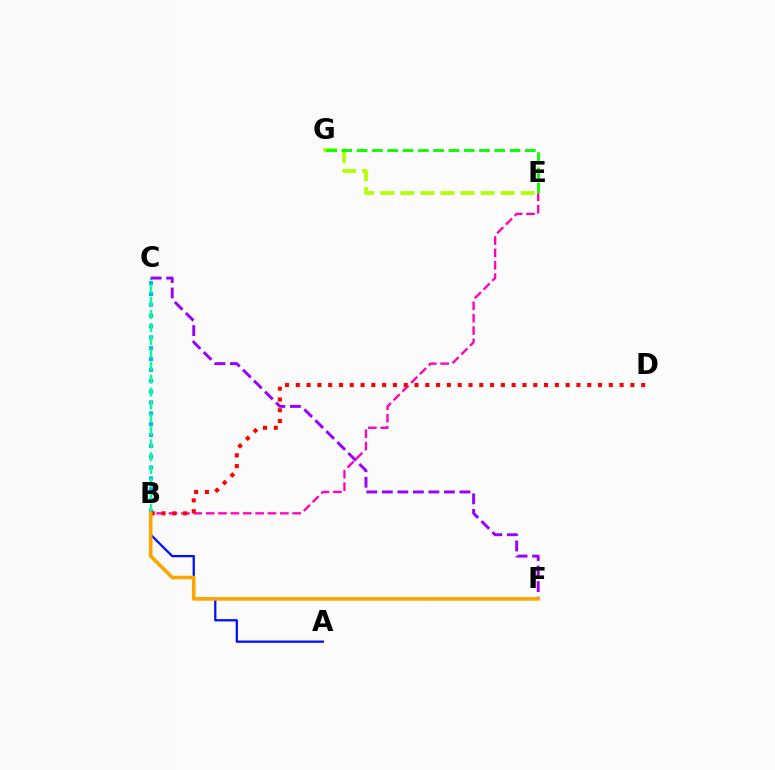{('E', 'G'): [{'color': '#b3ff00', 'line_style': 'dashed', 'thickness': 2.72}, {'color': '#08ff00', 'line_style': 'dashed', 'thickness': 2.08}], ('B', 'E'): [{'color': '#ff00bd', 'line_style': 'dashed', 'thickness': 1.68}], ('B', 'C'): [{'color': '#00b5ff', 'line_style': 'dotted', 'thickness': 2.95}, {'color': '#00ff9d', 'line_style': 'dashed', 'thickness': 1.76}], ('A', 'B'): [{'color': '#0010ff', 'line_style': 'solid', 'thickness': 1.63}], ('C', 'F'): [{'color': '#9b00ff', 'line_style': 'dashed', 'thickness': 2.11}], ('B', 'D'): [{'color': '#ff0000', 'line_style': 'dotted', 'thickness': 2.93}], ('B', 'F'): [{'color': '#ffa500', 'line_style': 'solid', 'thickness': 2.59}]}